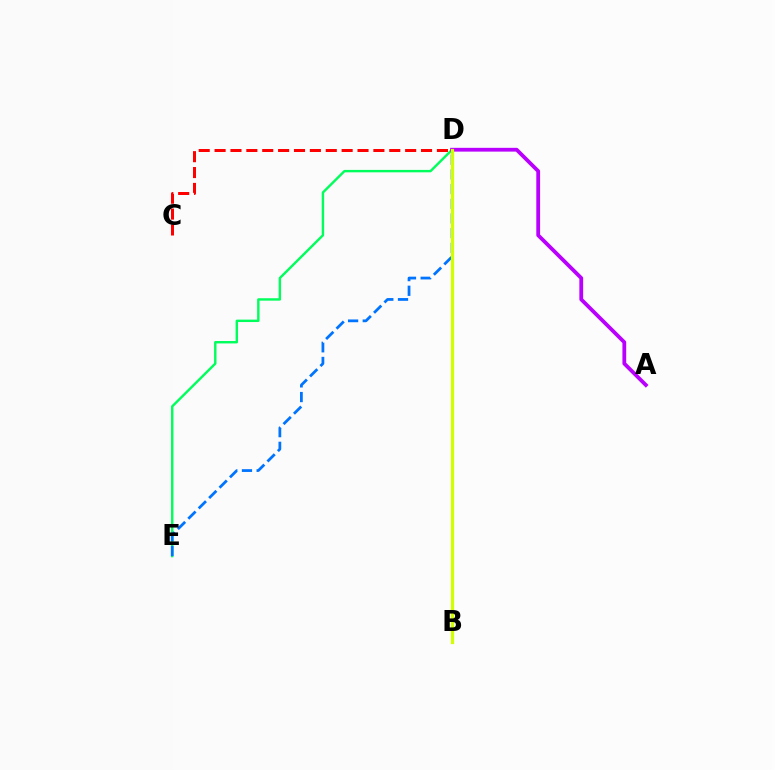{('D', 'E'): [{'color': '#00ff5c', 'line_style': 'solid', 'thickness': 1.74}, {'color': '#0074ff', 'line_style': 'dashed', 'thickness': 1.99}], ('C', 'D'): [{'color': '#ff0000', 'line_style': 'dashed', 'thickness': 2.16}], ('A', 'D'): [{'color': '#b900ff', 'line_style': 'solid', 'thickness': 2.73}], ('B', 'D'): [{'color': '#d1ff00', 'line_style': 'solid', 'thickness': 2.32}]}